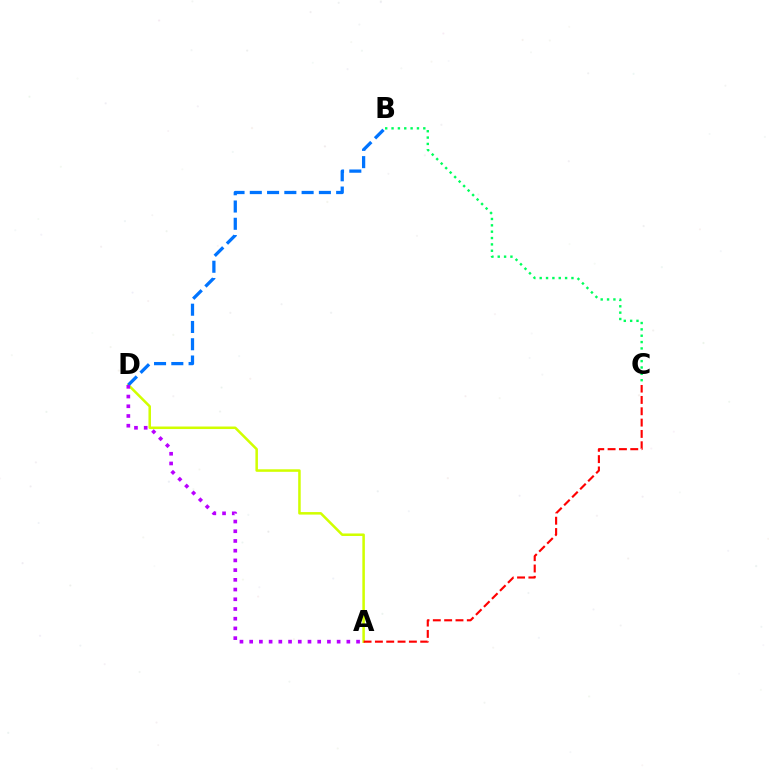{('B', 'C'): [{'color': '#00ff5c', 'line_style': 'dotted', 'thickness': 1.73}], ('A', 'D'): [{'color': '#d1ff00', 'line_style': 'solid', 'thickness': 1.82}, {'color': '#b900ff', 'line_style': 'dotted', 'thickness': 2.64}], ('B', 'D'): [{'color': '#0074ff', 'line_style': 'dashed', 'thickness': 2.35}], ('A', 'C'): [{'color': '#ff0000', 'line_style': 'dashed', 'thickness': 1.54}]}